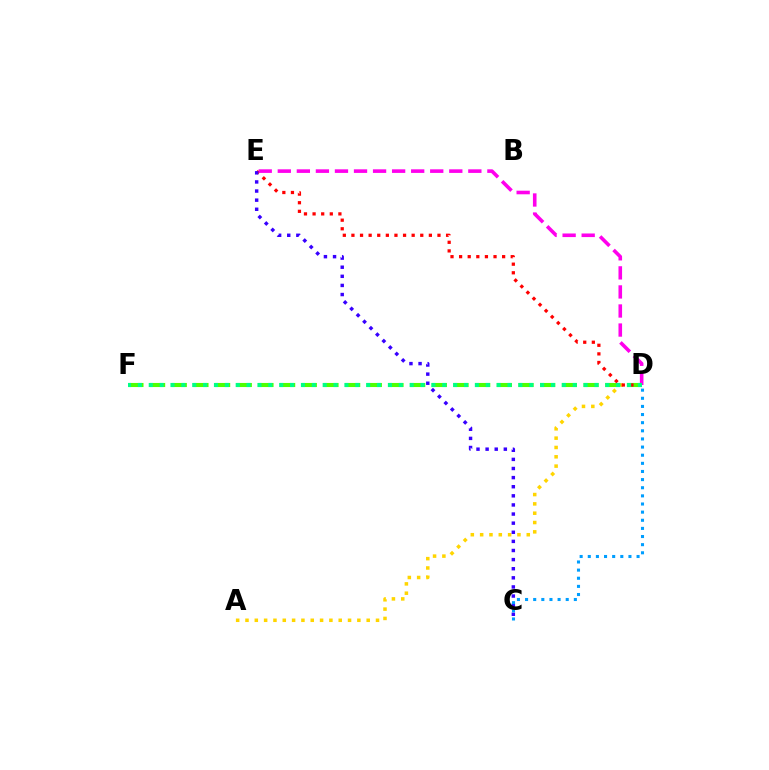{('A', 'D'): [{'color': '#ffd500', 'line_style': 'dotted', 'thickness': 2.53}], ('D', 'F'): [{'color': '#4fff00', 'line_style': 'dashed', 'thickness': 2.94}, {'color': '#00ff86', 'line_style': 'dotted', 'thickness': 2.95}], ('D', 'E'): [{'color': '#ff0000', 'line_style': 'dotted', 'thickness': 2.34}, {'color': '#ff00ed', 'line_style': 'dashed', 'thickness': 2.59}], ('C', 'E'): [{'color': '#3700ff', 'line_style': 'dotted', 'thickness': 2.48}], ('C', 'D'): [{'color': '#009eff', 'line_style': 'dotted', 'thickness': 2.21}]}